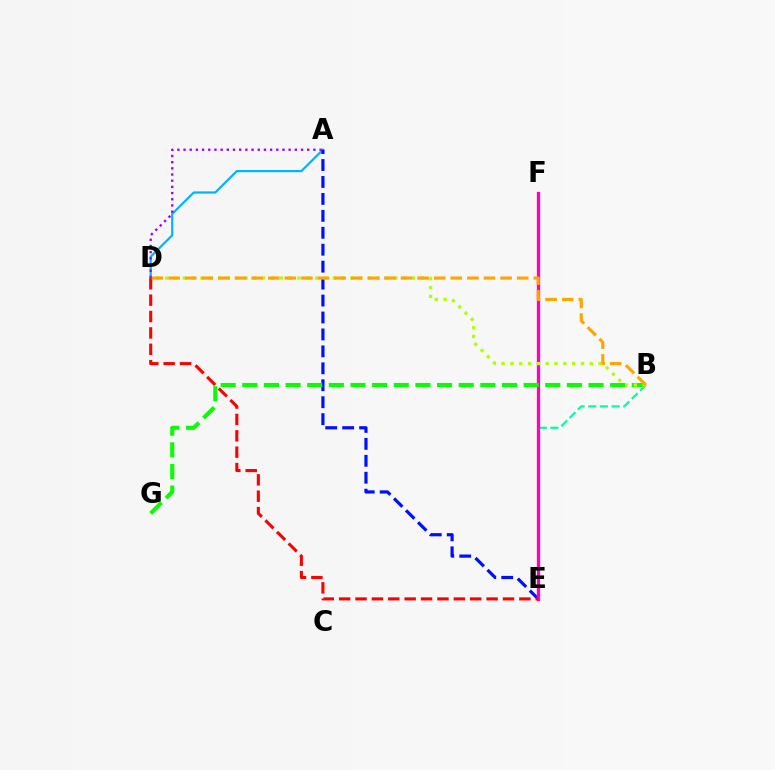{('B', 'E'): [{'color': '#00ff9d', 'line_style': 'dashed', 'thickness': 1.58}], ('A', 'D'): [{'color': '#00b5ff', 'line_style': 'solid', 'thickness': 1.59}, {'color': '#9b00ff', 'line_style': 'dotted', 'thickness': 1.68}], ('A', 'E'): [{'color': '#0010ff', 'line_style': 'dashed', 'thickness': 2.3}], ('E', 'F'): [{'color': '#ff00bd', 'line_style': 'solid', 'thickness': 2.37}], ('D', 'E'): [{'color': '#ff0000', 'line_style': 'dashed', 'thickness': 2.23}], ('B', 'G'): [{'color': '#08ff00', 'line_style': 'dashed', 'thickness': 2.94}], ('B', 'D'): [{'color': '#b3ff00', 'line_style': 'dotted', 'thickness': 2.4}, {'color': '#ffa500', 'line_style': 'dashed', 'thickness': 2.25}]}